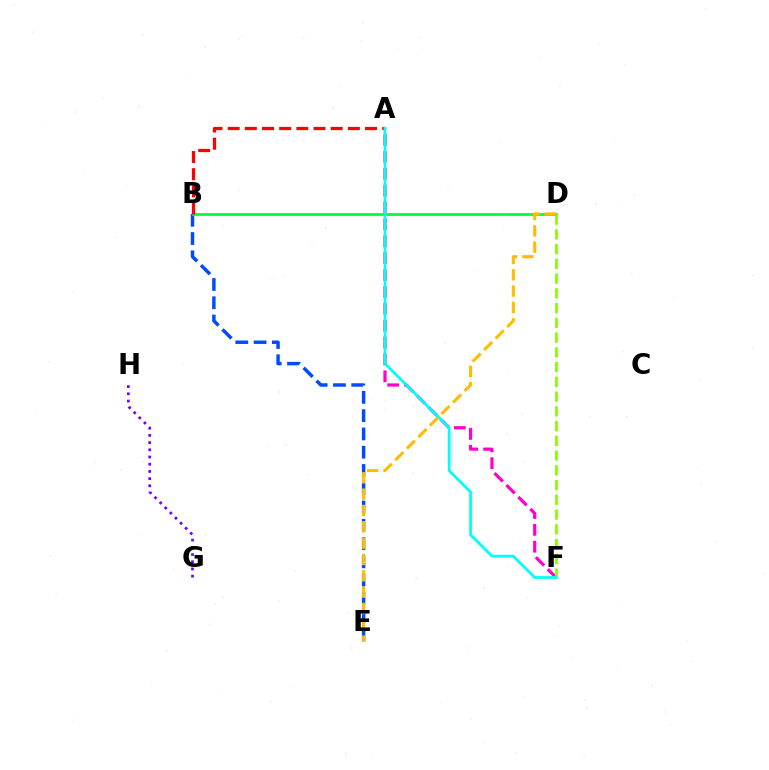{('A', 'F'): [{'color': '#ff00cf', 'line_style': 'dashed', 'thickness': 2.29}, {'color': '#00fff6', 'line_style': 'solid', 'thickness': 1.97}], ('G', 'H'): [{'color': '#7200ff', 'line_style': 'dotted', 'thickness': 1.96}], ('B', 'E'): [{'color': '#004bff', 'line_style': 'dashed', 'thickness': 2.48}], ('B', 'D'): [{'color': '#00ff39', 'line_style': 'solid', 'thickness': 2.0}], ('D', 'F'): [{'color': '#84ff00', 'line_style': 'dashed', 'thickness': 2.0}], ('A', 'B'): [{'color': '#ff0000', 'line_style': 'dashed', 'thickness': 2.33}], ('D', 'E'): [{'color': '#ffbd00', 'line_style': 'dashed', 'thickness': 2.22}]}